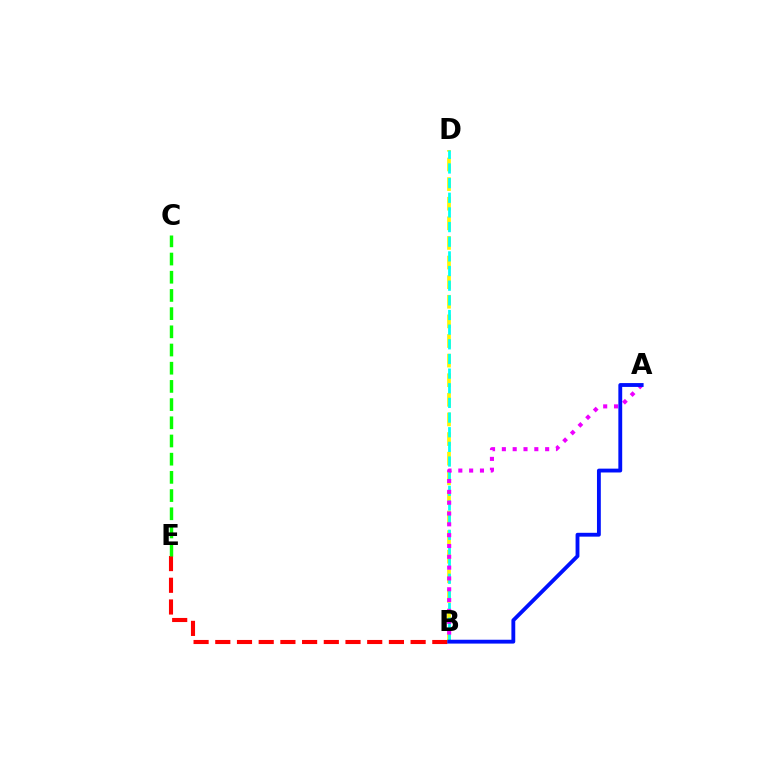{('B', 'E'): [{'color': '#ff0000', 'line_style': 'dashed', 'thickness': 2.95}], ('B', 'D'): [{'color': '#fcf500', 'line_style': 'dashed', 'thickness': 2.66}, {'color': '#00fff6', 'line_style': 'dashed', 'thickness': 1.99}], ('A', 'B'): [{'color': '#ee00ff', 'line_style': 'dotted', 'thickness': 2.94}, {'color': '#0010ff', 'line_style': 'solid', 'thickness': 2.77}], ('C', 'E'): [{'color': '#08ff00', 'line_style': 'dashed', 'thickness': 2.47}]}